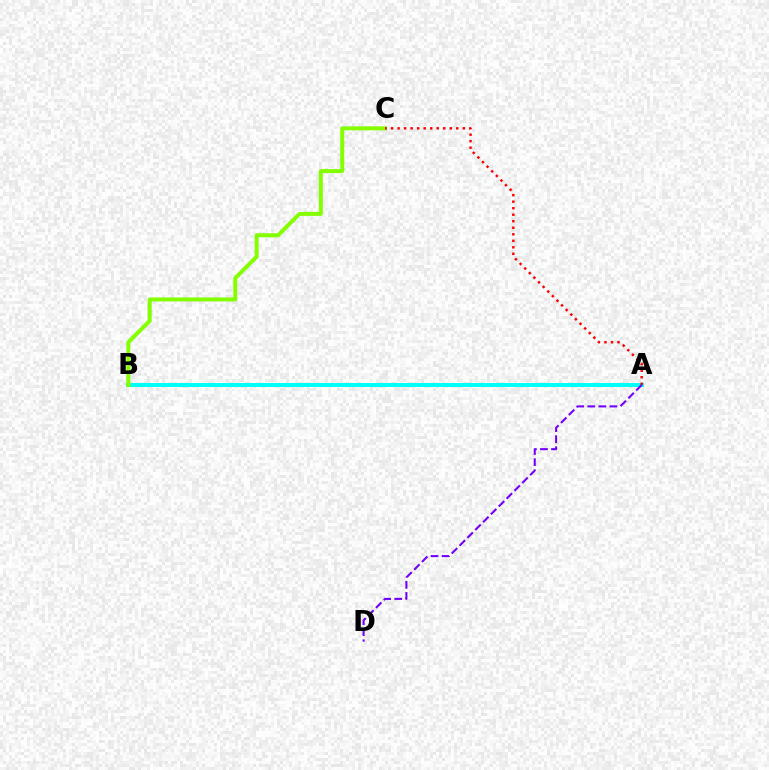{('A', 'B'): [{'color': '#00fff6', 'line_style': 'solid', 'thickness': 2.9}], ('B', 'C'): [{'color': '#84ff00', 'line_style': 'solid', 'thickness': 2.87}], ('A', 'C'): [{'color': '#ff0000', 'line_style': 'dotted', 'thickness': 1.77}], ('A', 'D'): [{'color': '#7200ff', 'line_style': 'dashed', 'thickness': 1.51}]}